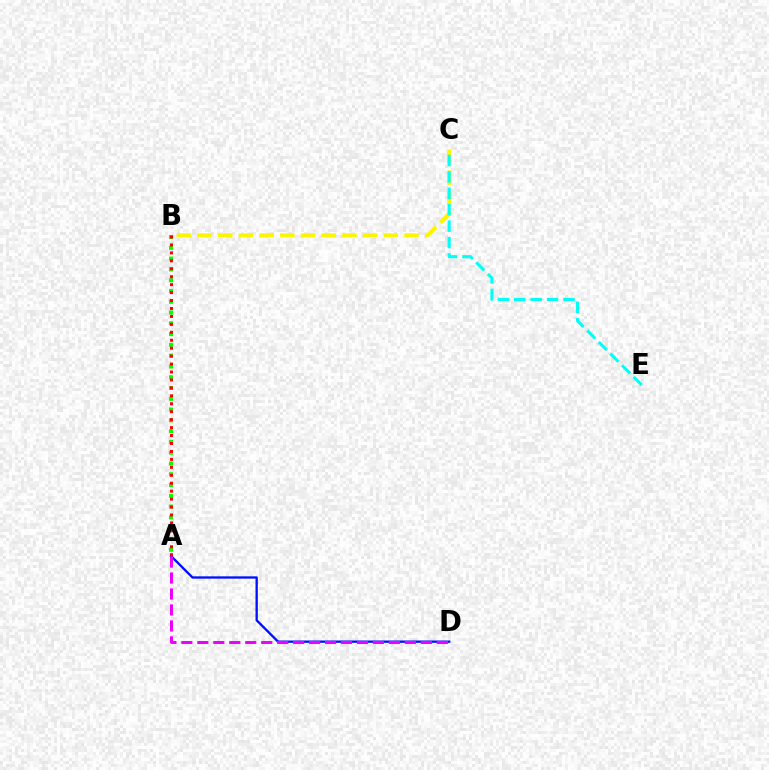{('A', 'D'): [{'color': '#0010ff', 'line_style': 'solid', 'thickness': 1.68}, {'color': '#ee00ff', 'line_style': 'dashed', 'thickness': 2.17}], ('B', 'C'): [{'color': '#fcf500', 'line_style': 'dashed', 'thickness': 2.81}], ('C', 'E'): [{'color': '#00fff6', 'line_style': 'dashed', 'thickness': 2.23}], ('A', 'B'): [{'color': '#08ff00', 'line_style': 'dotted', 'thickness': 2.93}, {'color': '#ff0000', 'line_style': 'dotted', 'thickness': 2.16}]}